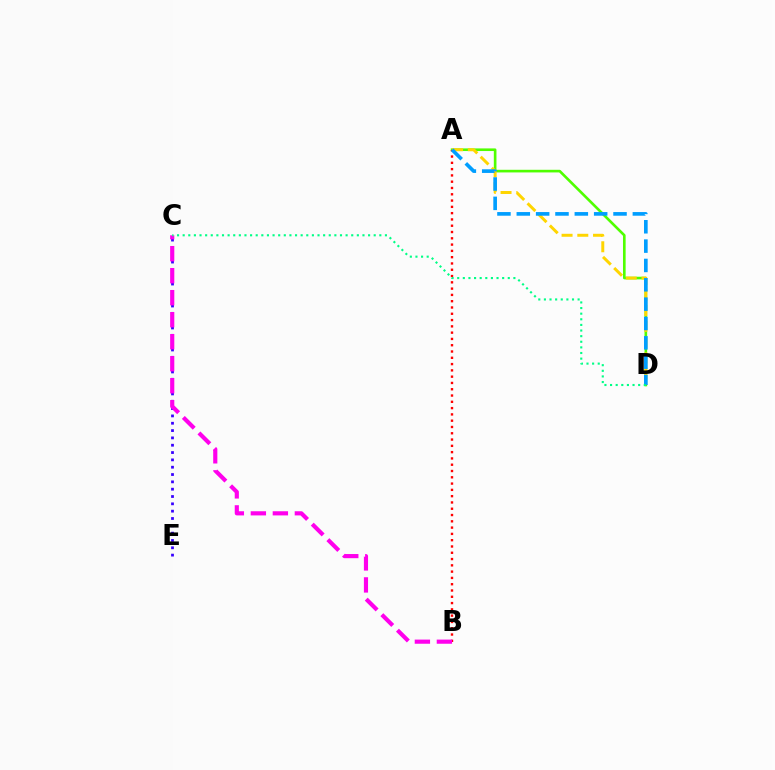{('A', 'D'): [{'color': '#4fff00', 'line_style': 'solid', 'thickness': 1.9}, {'color': '#ffd500', 'line_style': 'dashed', 'thickness': 2.14}, {'color': '#009eff', 'line_style': 'dashed', 'thickness': 2.63}], ('A', 'B'): [{'color': '#ff0000', 'line_style': 'dotted', 'thickness': 1.71}], ('C', 'E'): [{'color': '#3700ff', 'line_style': 'dotted', 'thickness': 1.99}], ('B', 'C'): [{'color': '#ff00ed', 'line_style': 'dashed', 'thickness': 2.99}], ('C', 'D'): [{'color': '#00ff86', 'line_style': 'dotted', 'thickness': 1.53}]}